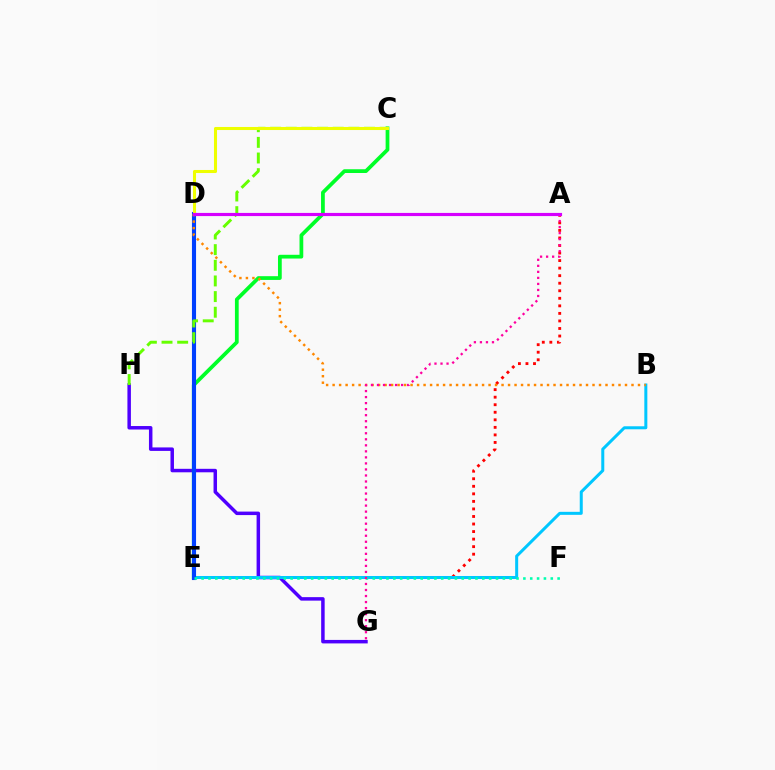{('G', 'H'): [{'color': '#4f00ff', 'line_style': 'solid', 'thickness': 2.51}], ('A', 'E'): [{'color': '#ff0000', 'line_style': 'dotted', 'thickness': 2.05}], ('C', 'E'): [{'color': '#00ff27', 'line_style': 'solid', 'thickness': 2.7}], ('B', 'E'): [{'color': '#00c7ff', 'line_style': 'solid', 'thickness': 2.17}], ('D', 'E'): [{'color': '#003fff', 'line_style': 'solid', 'thickness': 2.96}], ('B', 'D'): [{'color': '#ff8800', 'line_style': 'dotted', 'thickness': 1.77}], ('C', 'H'): [{'color': '#66ff00', 'line_style': 'dashed', 'thickness': 2.13}], ('E', 'F'): [{'color': '#00ffaf', 'line_style': 'dotted', 'thickness': 1.86}], ('A', 'G'): [{'color': '#ff00a0', 'line_style': 'dotted', 'thickness': 1.64}], ('C', 'D'): [{'color': '#eeff00', 'line_style': 'solid', 'thickness': 2.2}], ('A', 'D'): [{'color': '#d600ff', 'line_style': 'solid', 'thickness': 2.27}]}